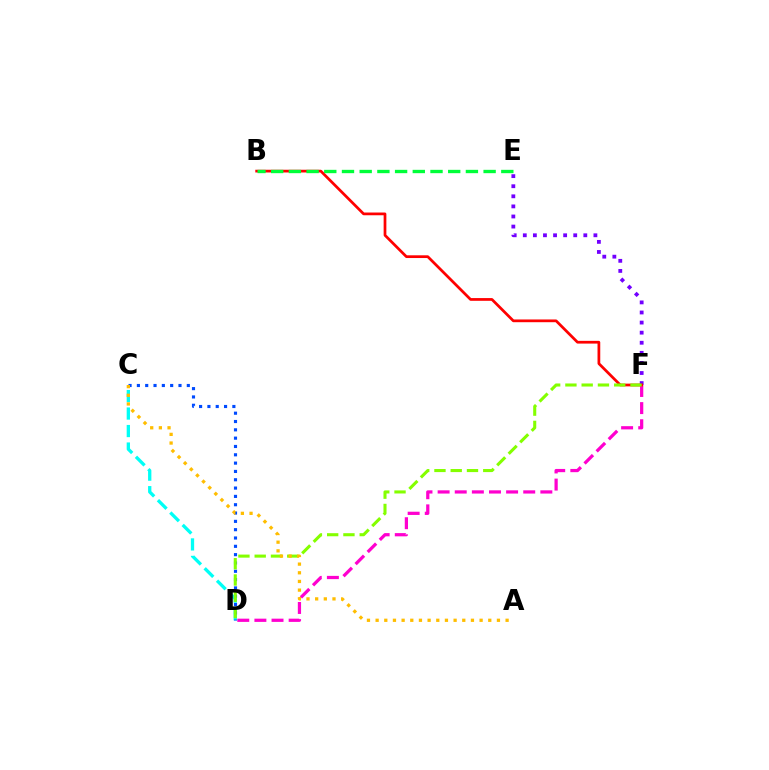{('D', 'F'): [{'color': '#ff00cf', 'line_style': 'dashed', 'thickness': 2.33}, {'color': '#84ff00', 'line_style': 'dashed', 'thickness': 2.21}], ('E', 'F'): [{'color': '#7200ff', 'line_style': 'dotted', 'thickness': 2.74}], ('B', 'F'): [{'color': '#ff0000', 'line_style': 'solid', 'thickness': 1.97}], ('B', 'E'): [{'color': '#00ff39', 'line_style': 'dashed', 'thickness': 2.4}], ('C', 'D'): [{'color': '#00fff6', 'line_style': 'dashed', 'thickness': 2.38}, {'color': '#004bff', 'line_style': 'dotted', 'thickness': 2.26}], ('A', 'C'): [{'color': '#ffbd00', 'line_style': 'dotted', 'thickness': 2.35}]}